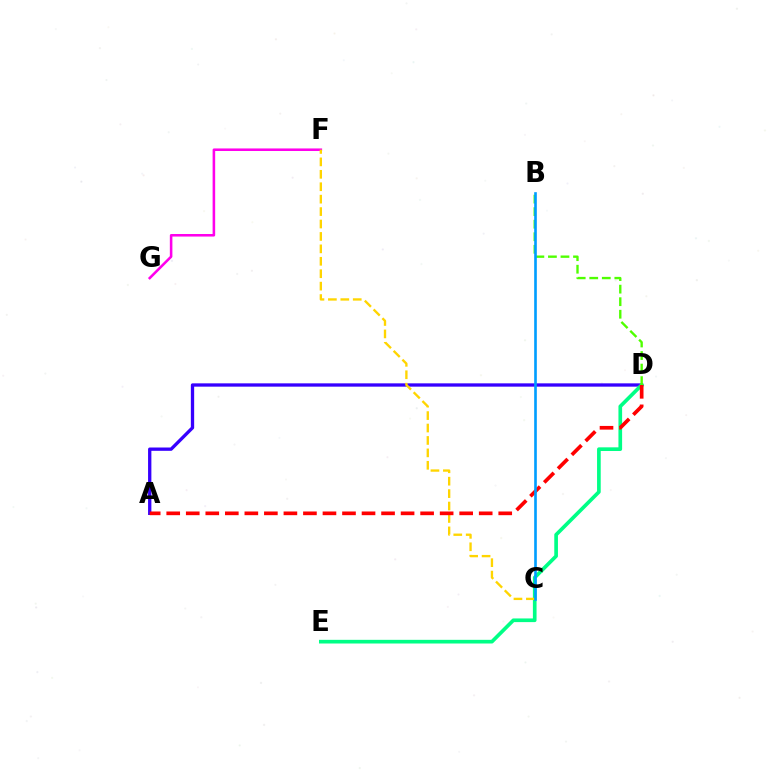{('A', 'D'): [{'color': '#3700ff', 'line_style': 'solid', 'thickness': 2.39}, {'color': '#ff0000', 'line_style': 'dashed', 'thickness': 2.65}], ('D', 'E'): [{'color': '#00ff86', 'line_style': 'solid', 'thickness': 2.64}], ('F', 'G'): [{'color': '#ff00ed', 'line_style': 'solid', 'thickness': 1.84}], ('B', 'D'): [{'color': '#4fff00', 'line_style': 'dashed', 'thickness': 1.7}], ('C', 'F'): [{'color': '#ffd500', 'line_style': 'dashed', 'thickness': 1.69}], ('B', 'C'): [{'color': '#009eff', 'line_style': 'solid', 'thickness': 1.9}]}